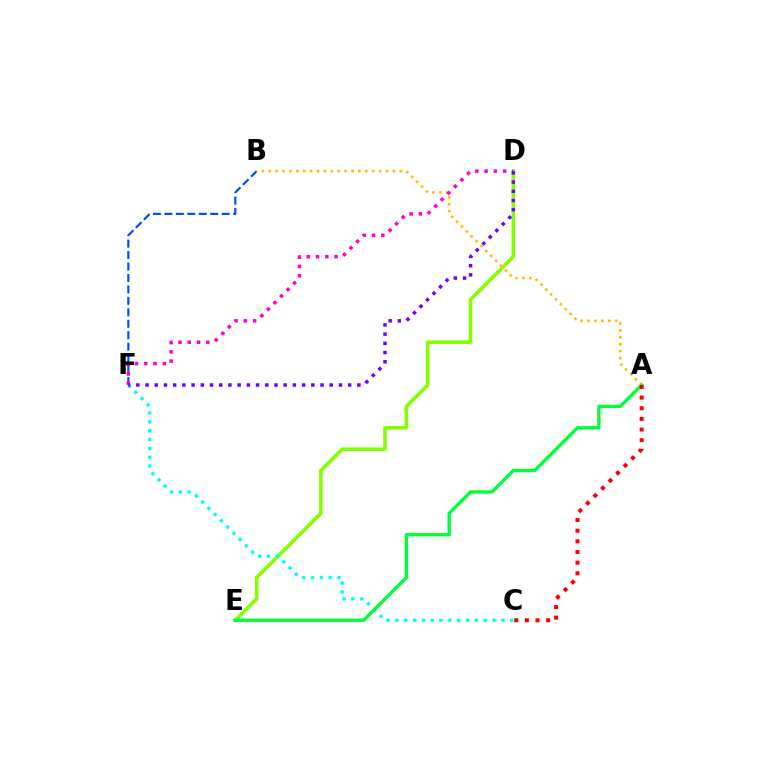{('D', 'E'): [{'color': '#84ff00', 'line_style': 'solid', 'thickness': 2.58}], ('C', 'F'): [{'color': '#00fff6', 'line_style': 'dotted', 'thickness': 2.4}], ('B', 'F'): [{'color': '#004bff', 'line_style': 'dashed', 'thickness': 1.56}], ('A', 'B'): [{'color': '#ffbd00', 'line_style': 'dotted', 'thickness': 1.87}], ('A', 'E'): [{'color': '#00ff39', 'line_style': 'solid', 'thickness': 2.4}], ('D', 'F'): [{'color': '#ff00cf', 'line_style': 'dotted', 'thickness': 2.52}, {'color': '#7200ff', 'line_style': 'dotted', 'thickness': 2.5}], ('A', 'C'): [{'color': '#ff0000', 'line_style': 'dotted', 'thickness': 2.89}]}